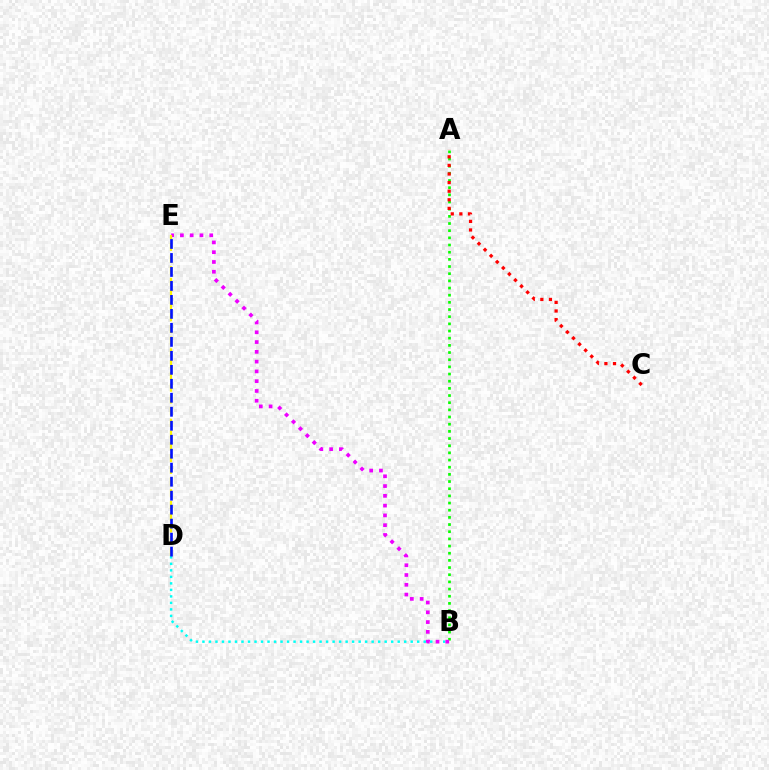{('B', 'D'): [{'color': '#00fff6', 'line_style': 'dotted', 'thickness': 1.77}], ('A', 'B'): [{'color': '#08ff00', 'line_style': 'dotted', 'thickness': 1.95}], ('B', 'E'): [{'color': '#ee00ff', 'line_style': 'dotted', 'thickness': 2.66}], ('A', 'C'): [{'color': '#ff0000', 'line_style': 'dotted', 'thickness': 2.34}], ('D', 'E'): [{'color': '#fcf500', 'line_style': 'dashed', 'thickness': 1.59}, {'color': '#0010ff', 'line_style': 'dashed', 'thickness': 1.9}]}